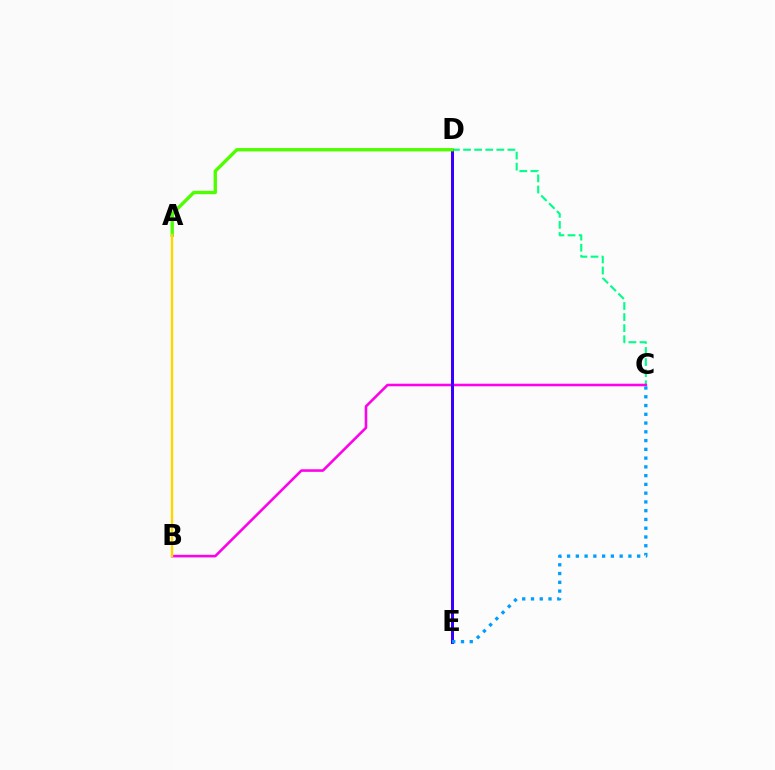{('C', 'D'): [{'color': '#00ff86', 'line_style': 'dashed', 'thickness': 1.51}], ('D', 'E'): [{'color': '#ff0000', 'line_style': 'solid', 'thickness': 2.17}, {'color': '#3700ff', 'line_style': 'solid', 'thickness': 2.14}], ('B', 'C'): [{'color': '#ff00ed', 'line_style': 'solid', 'thickness': 1.85}], ('C', 'E'): [{'color': '#009eff', 'line_style': 'dotted', 'thickness': 2.38}], ('A', 'D'): [{'color': '#4fff00', 'line_style': 'solid', 'thickness': 2.42}], ('A', 'B'): [{'color': '#ffd500', 'line_style': 'solid', 'thickness': 1.74}]}